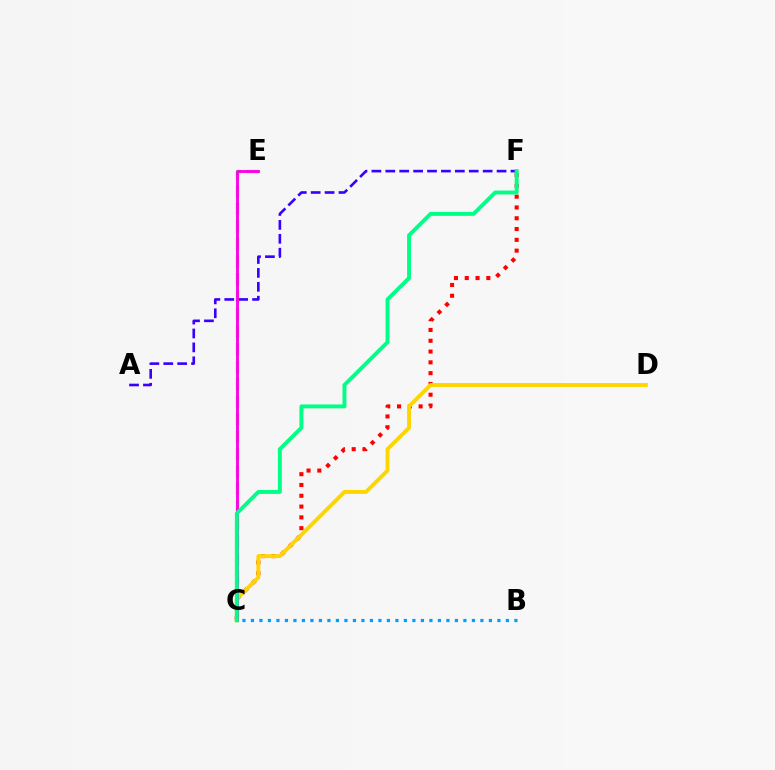{('C', 'F'): [{'color': '#ff0000', 'line_style': 'dotted', 'thickness': 2.93}, {'color': '#00ff86', 'line_style': 'solid', 'thickness': 2.81}], ('C', 'E'): [{'color': '#4fff00', 'line_style': 'dashed', 'thickness': 2.38}, {'color': '#ff00ed', 'line_style': 'solid', 'thickness': 2.07}], ('A', 'F'): [{'color': '#3700ff', 'line_style': 'dashed', 'thickness': 1.89}], ('C', 'D'): [{'color': '#ffd500', 'line_style': 'solid', 'thickness': 2.81}], ('B', 'C'): [{'color': '#009eff', 'line_style': 'dotted', 'thickness': 2.31}]}